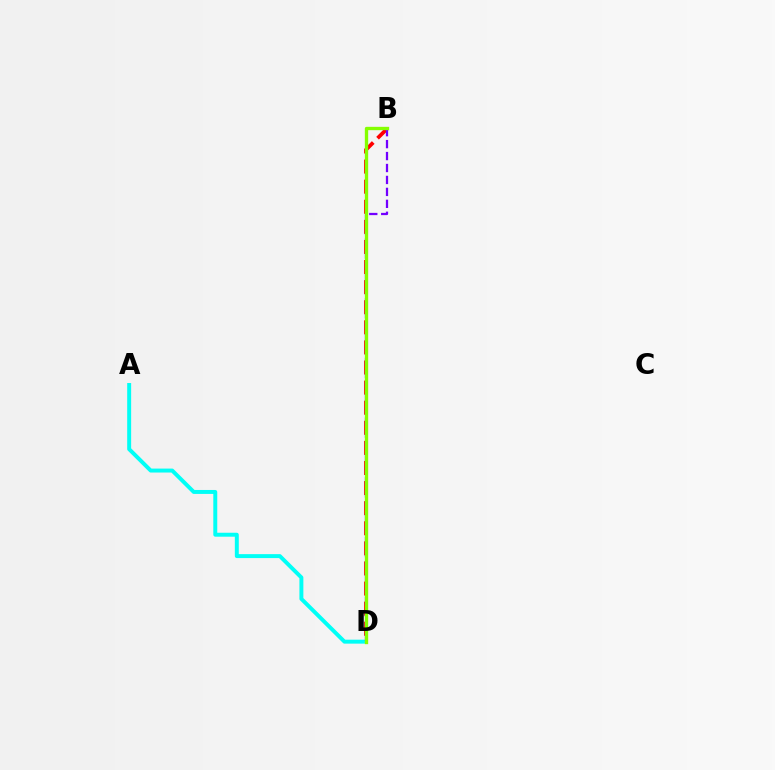{('A', 'D'): [{'color': '#00fff6', 'line_style': 'solid', 'thickness': 2.84}], ('B', 'D'): [{'color': '#ff0000', 'line_style': 'dashed', 'thickness': 2.73}, {'color': '#7200ff', 'line_style': 'dashed', 'thickness': 1.62}, {'color': '#84ff00', 'line_style': 'solid', 'thickness': 2.4}]}